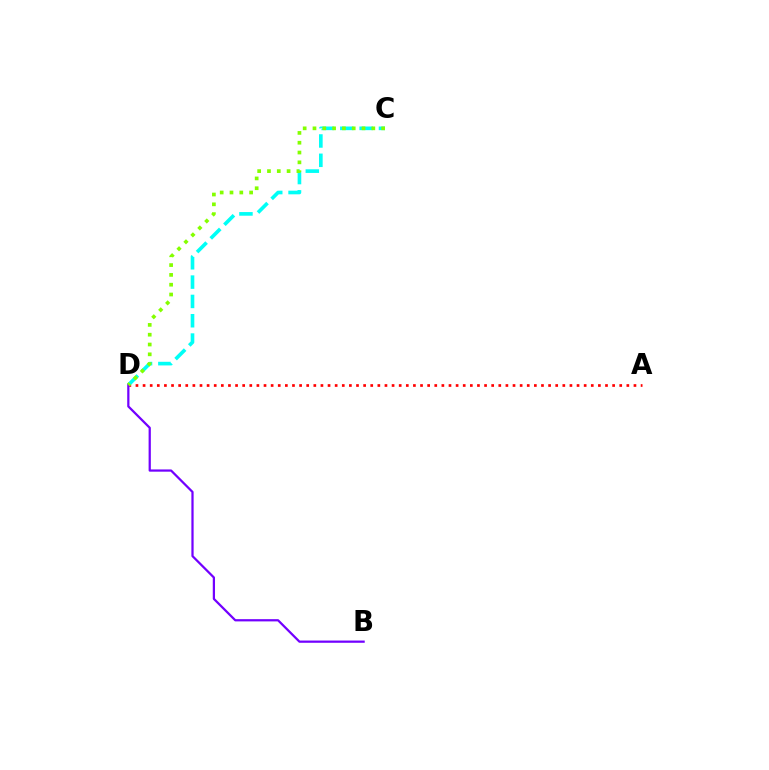{('A', 'D'): [{'color': '#ff0000', 'line_style': 'dotted', 'thickness': 1.93}], ('C', 'D'): [{'color': '#00fff6', 'line_style': 'dashed', 'thickness': 2.62}, {'color': '#84ff00', 'line_style': 'dotted', 'thickness': 2.67}], ('B', 'D'): [{'color': '#7200ff', 'line_style': 'solid', 'thickness': 1.61}]}